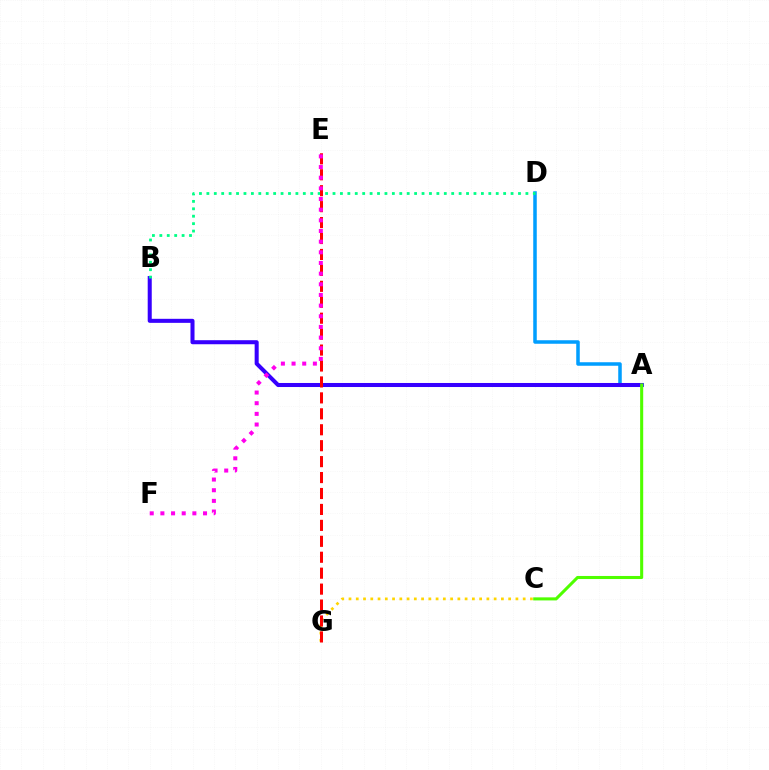{('A', 'D'): [{'color': '#009eff', 'line_style': 'solid', 'thickness': 2.53}], ('C', 'G'): [{'color': '#ffd500', 'line_style': 'dotted', 'thickness': 1.97}], ('A', 'B'): [{'color': '#3700ff', 'line_style': 'solid', 'thickness': 2.91}], ('A', 'C'): [{'color': '#4fff00', 'line_style': 'solid', 'thickness': 2.2}], ('B', 'D'): [{'color': '#00ff86', 'line_style': 'dotted', 'thickness': 2.02}], ('E', 'G'): [{'color': '#ff0000', 'line_style': 'dashed', 'thickness': 2.17}], ('E', 'F'): [{'color': '#ff00ed', 'line_style': 'dotted', 'thickness': 2.9}]}